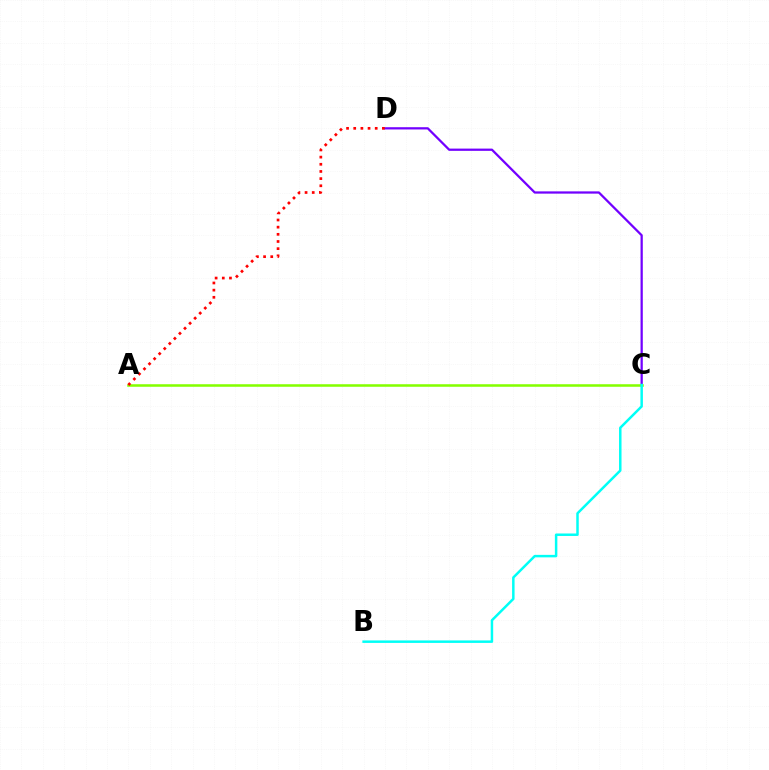{('C', 'D'): [{'color': '#7200ff', 'line_style': 'solid', 'thickness': 1.62}], ('A', 'C'): [{'color': '#84ff00', 'line_style': 'solid', 'thickness': 1.83}], ('A', 'D'): [{'color': '#ff0000', 'line_style': 'dotted', 'thickness': 1.95}], ('B', 'C'): [{'color': '#00fff6', 'line_style': 'solid', 'thickness': 1.79}]}